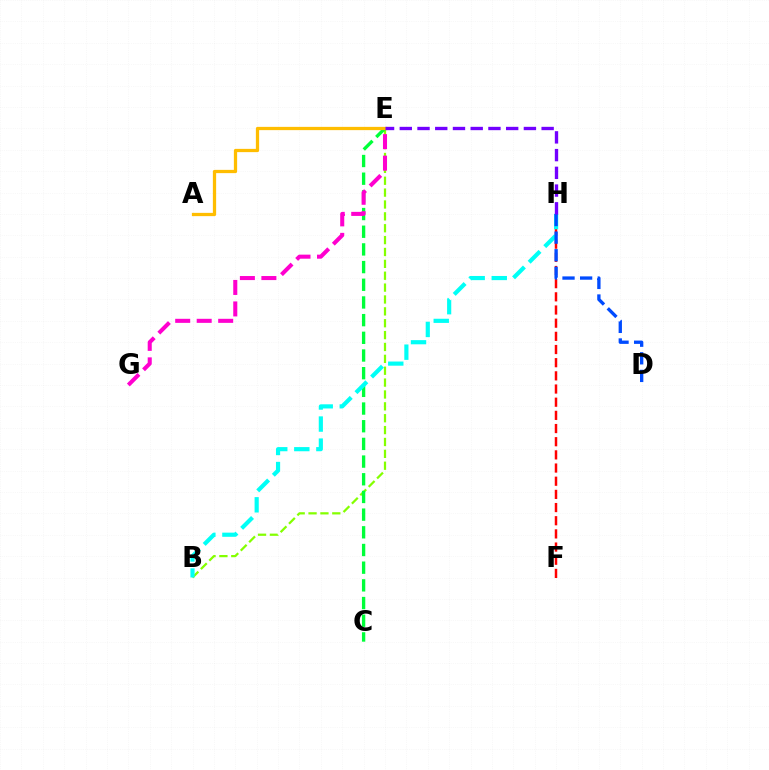{('F', 'H'): [{'color': '#ff0000', 'line_style': 'dashed', 'thickness': 1.79}], ('B', 'E'): [{'color': '#84ff00', 'line_style': 'dashed', 'thickness': 1.61}], ('C', 'E'): [{'color': '#00ff39', 'line_style': 'dashed', 'thickness': 2.4}], ('A', 'E'): [{'color': '#ffbd00', 'line_style': 'solid', 'thickness': 2.35}], ('B', 'H'): [{'color': '#00fff6', 'line_style': 'dashed', 'thickness': 3.0}], ('E', 'G'): [{'color': '#ff00cf', 'line_style': 'dashed', 'thickness': 2.92}], ('D', 'H'): [{'color': '#004bff', 'line_style': 'dashed', 'thickness': 2.39}], ('E', 'H'): [{'color': '#7200ff', 'line_style': 'dashed', 'thickness': 2.41}]}